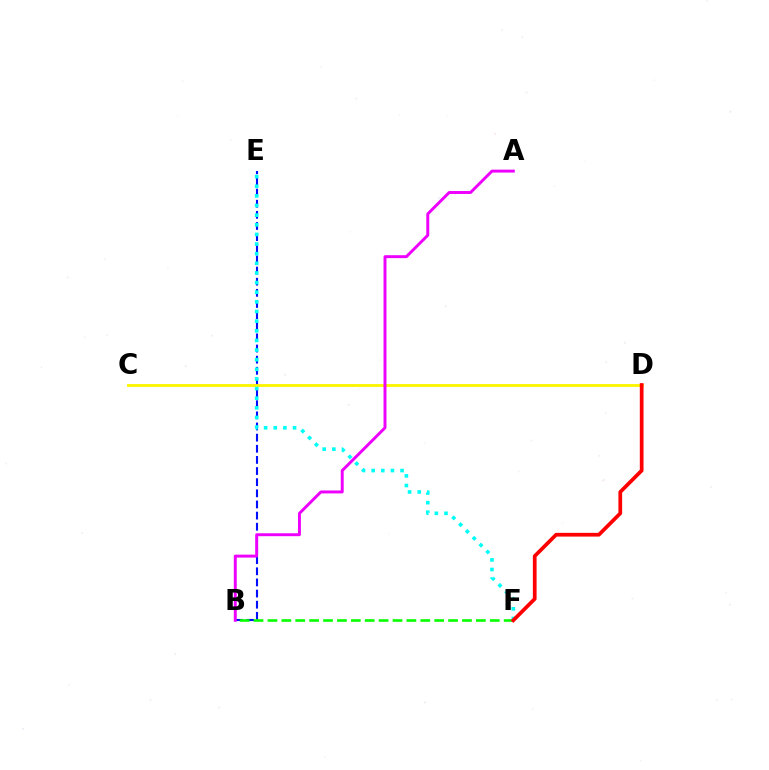{('B', 'E'): [{'color': '#0010ff', 'line_style': 'dashed', 'thickness': 1.51}], ('B', 'F'): [{'color': '#08ff00', 'line_style': 'dashed', 'thickness': 1.89}], ('C', 'D'): [{'color': '#fcf500', 'line_style': 'solid', 'thickness': 2.04}], ('E', 'F'): [{'color': '#00fff6', 'line_style': 'dotted', 'thickness': 2.62}], ('A', 'B'): [{'color': '#ee00ff', 'line_style': 'solid', 'thickness': 2.12}], ('D', 'F'): [{'color': '#ff0000', 'line_style': 'solid', 'thickness': 2.68}]}